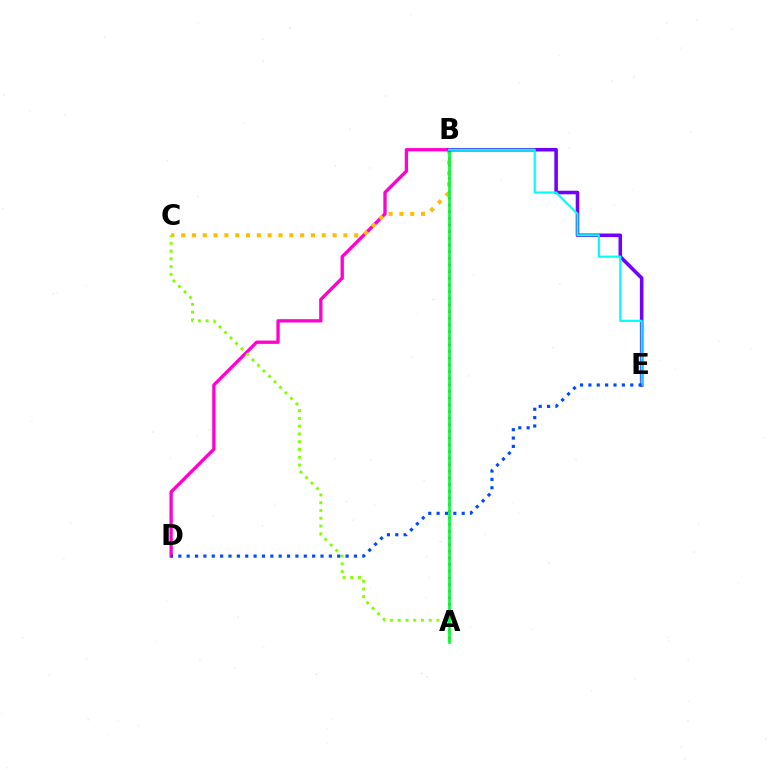{('B', 'D'): [{'color': '#ff00cf', 'line_style': 'solid', 'thickness': 2.39}], ('A', 'B'): [{'color': '#ff0000', 'line_style': 'dotted', 'thickness': 1.81}, {'color': '#00ff39', 'line_style': 'solid', 'thickness': 1.94}], ('B', 'C'): [{'color': '#ffbd00', 'line_style': 'dotted', 'thickness': 2.94}], ('A', 'C'): [{'color': '#84ff00', 'line_style': 'dotted', 'thickness': 2.11}], ('B', 'E'): [{'color': '#7200ff', 'line_style': 'solid', 'thickness': 2.56}, {'color': '#00fff6', 'line_style': 'solid', 'thickness': 1.58}], ('D', 'E'): [{'color': '#004bff', 'line_style': 'dotted', 'thickness': 2.27}]}